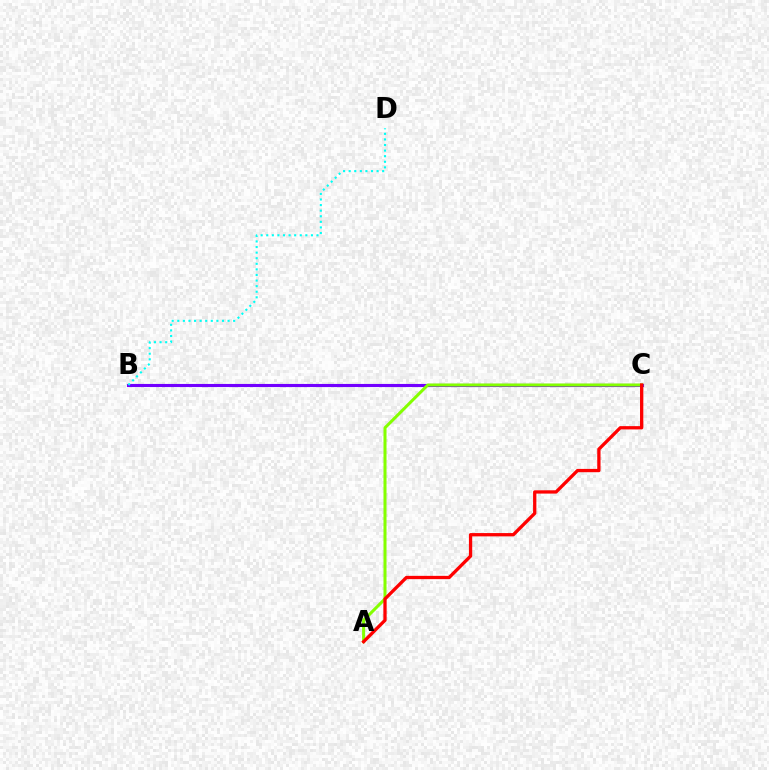{('B', 'C'): [{'color': '#7200ff', 'line_style': 'solid', 'thickness': 2.24}], ('A', 'C'): [{'color': '#84ff00', 'line_style': 'solid', 'thickness': 2.18}, {'color': '#ff0000', 'line_style': 'solid', 'thickness': 2.37}], ('B', 'D'): [{'color': '#00fff6', 'line_style': 'dotted', 'thickness': 1.52}]}